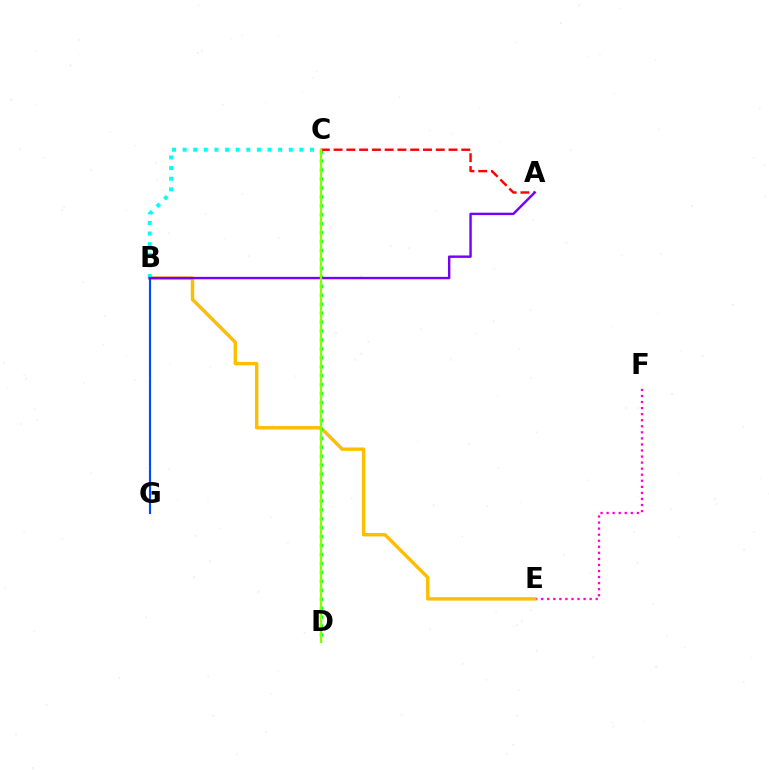{('E', 'F'): [{'color': '#ff00cf', 'line_style': 'dotted', 'thickness': 1.65}], ('B', 'E'): [{'color': '#ffbd00', 'line_style': 'solid', 'thickness': 2.46}], ('B', 'G'): [{'color': '#004bff', 'line_style': 'solid', 'thickness': 1.55}], ('C', 'D'): [{'color': '#00ff39', 'line_style': 'dotted', 'thickness': 2.43}, {'color': '#84ff00', 'line_style': 'solid', 'thickness': 1.68}], ('B', 'C'): [{'color': '#00fff6', 'line_style': 'dotted', 'thickness': 2.89}], ('A', 'C'): [{'color': '#ff0000', 'line_style': 'dashed', 'thickness': 1.73}], ('A', 'B'): [{'color': '#7200ff', 'line_style': 'solid', 'thickness': 1.74}]}